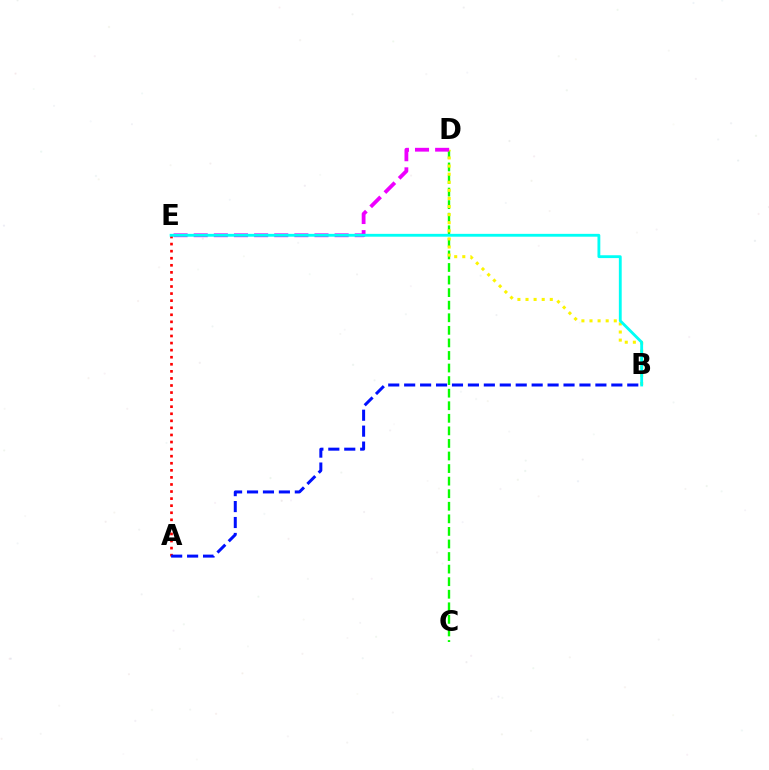{('C', 'D'): [{'color': '#08ff00', 'line_style': 'dashed', 'thickness': 1.71}], ('B', 'D'): [{'color': '#fcf500', 'line_style': 'dotted', 'thickness': 2.2}], ('A', 'E'): [{'color': '#ff0000', 'line_style': 'dotted', 'thickness': 1.92}], ('D', 'E'): [{'color': '#ee00ff', 'line_style': 'dashed', 'thickness': 2.73}], ('B', 'E'): [{'color': '#00fff6', 'line_style': 'solid', 'thickness': 2.05}], ('A', 'B'): [{'color': '#0010ff', 'line_style': 'dashed', 'thickness': 2.16}]}